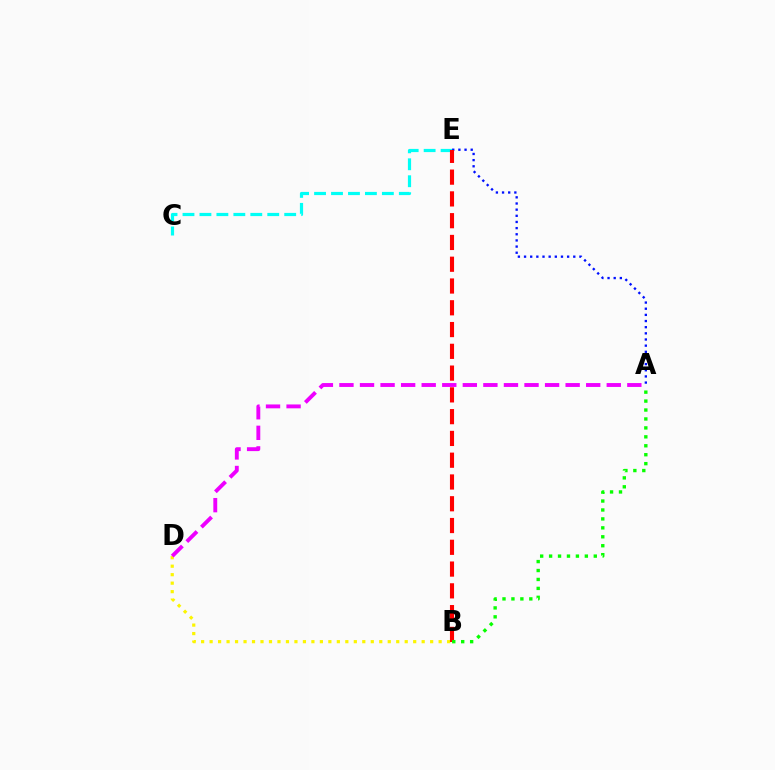{('B', 'D'): [{'color': '#fcf500', 'line_style': 'dotted', 'thickness': 2.3}], ('C', 'E'): [{'color': '#00fff6', 'line_style': 'dashed', 'thickness': 2.3}], ('A', 'D'): [{'color': '#ee00ff', 'line_style': 'dashed', 'thickness': 2.79}], ('A', 'E'): [{'color': '#0010ff', 'line_style': 'dotted', 'thickness': 1.67}], ('B', 'E'): [{'color': '#ff0000', 'line_style': 'dashed', 'thickness': 2.96}], ('A', 'B'): [{'color': '#08ff00', 'line_style': 'dotted', 'thickness': 2.43}]}